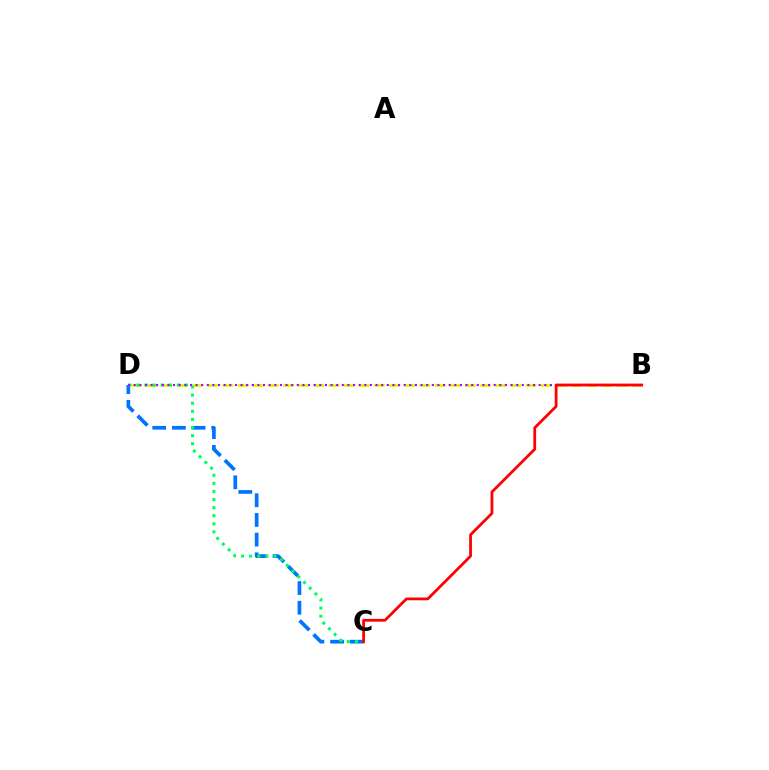{('C', 'D'): [{'color': '#0074ff', 'line_style': 'dashed', 'thickness': 2.67}, {'color': '#00ff5c', 'line_style': 'dotted', 'thickness': 2.2}], ('B', 'D'): [{'color': '#d1ff00', 'line_style': 'dashed', 'thickness': 2.06}, {'color': '#b900ff', 'line_style': 'dotted', 'thickness': 1.53}], ('B', 'C'): [{'color': '#ff0000', 'line_style': 'solid', 'thickness': 1.99}]}